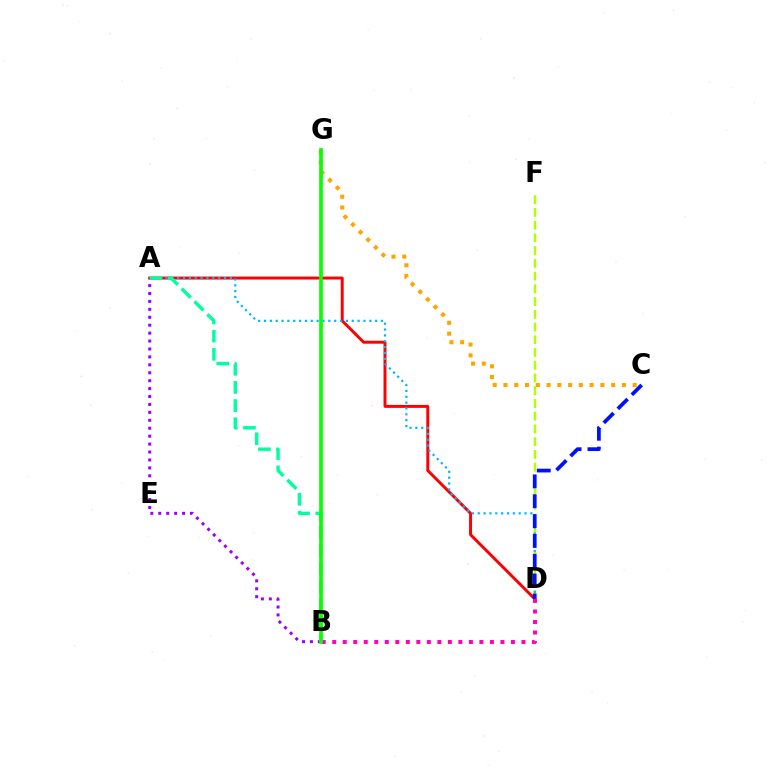{('A', 'D'): [{'color': '#ff0000', 'line_style': 'solid', 'thickness': 2.13}, {'color': '#00b5ff', 'line_style': 'dotted', 'thickness': 1.59}], ('A', 'B'): [{'color': '#9b00ff', 'line_style': 'dotted', 'thickness': 2.15}, {'color': '#00ff9d', 'line_style': 'dashed', 'thickness': 2.47}], ('D', 'F'): [{'color': '#b3ff00', 'line_style': 'dashed', 'thickness': 1.73}], ('C', 'G'): [{'color': '#ffa500', 'line_style': 'dotted', 'thickness': 2.92}], ('C', 'D'): [{'color': '#0010ff', 'line_style': 'dashed', 'thickness': 2.7}], ('B', 'D'): [{'color': '#ff00bd', 'line_style': 'dotted', 'thickness': 2.86}], ('B', 'G'): [{'color': '#08ff00', 'line_style': 'solid', 'thickness': 2.64}]}